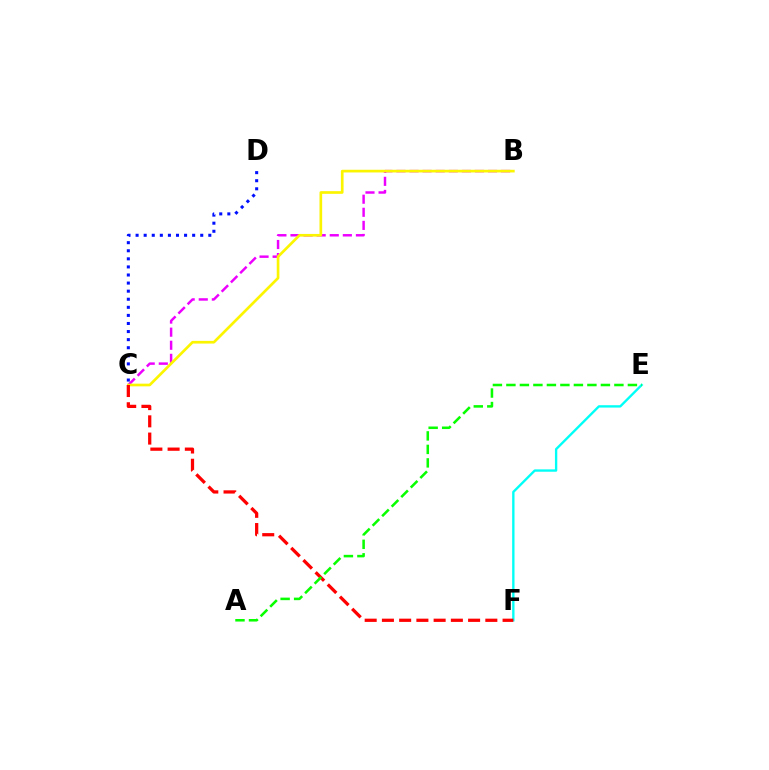{('B', 'C'): [{'color': '#ee00ff', 'line_style': 'dashed', 'thickness': 1.78}, {'color': '#fcf500', 'line_style': 'solid', 'thickness': 1.93}], ('E', 'F'): [{'color': '#00fff6', 'line_style': 'solid', 'thickness': 1.7}], ('C', 'D'): [{'color': '#0010ff', 'line_style': 'dotted', 'thickness': 2.2}], ('C', 'F'): [{'color': '#ff0000', 'line_style': 'dashed', 'thickness': 2.34}], ('A', 'E'): [{'color': '#08ff00', 'line_style': 'dashed', 'thickness': 1.83}]}